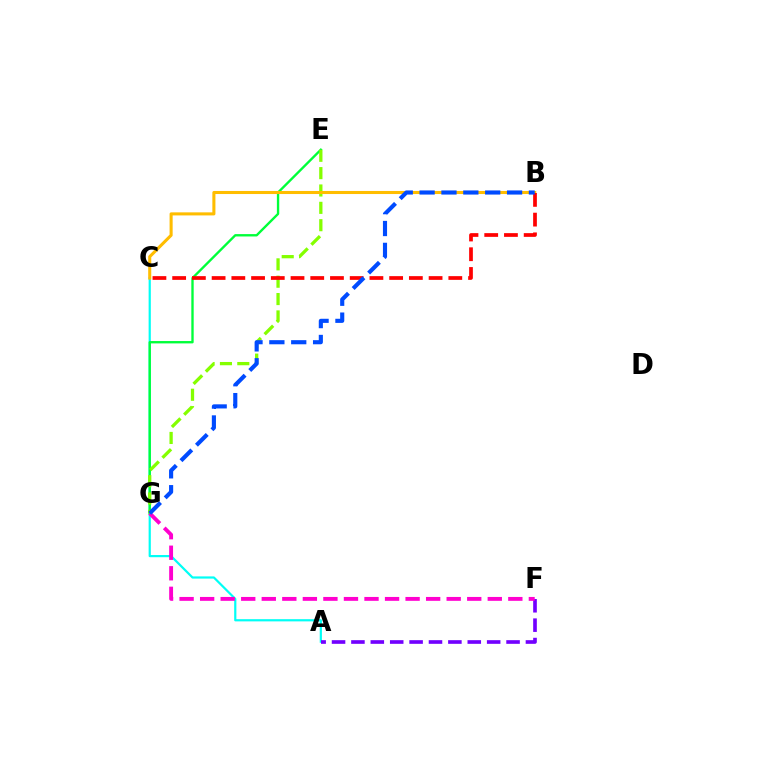{('A', 'C'): [{'color': '#00fff6', 'line_style': 'solid', 'thickness': 1.58}], ('E', 'G'): [{'color': '#00ff39', 'line_style': 'solid', 'thickness': 1.7}, {'color': '#84ff00', 'line_style': 'dashed', 'thickness': 2.36}], ('A', 'F'): [{'color': '#7200ff', 'line_style': 'dashed', 'thickness': 2.63}], ('B', 'C'): [{'color': '#ffbd00', 'line_style': 'solid', 'thickness': 2.21}, {'color': '#ff0000', 'line_style': 'dashed', 'thickness': 2.68}], ('F', 'G'): [{'color': '#ff00cf', 'line_style': 'dashed', 'thickness': 2.79}], ('B', 'G'): [{'color': '#004bff', 'line_style': 'dashed', 'thickness': 2.97}]}